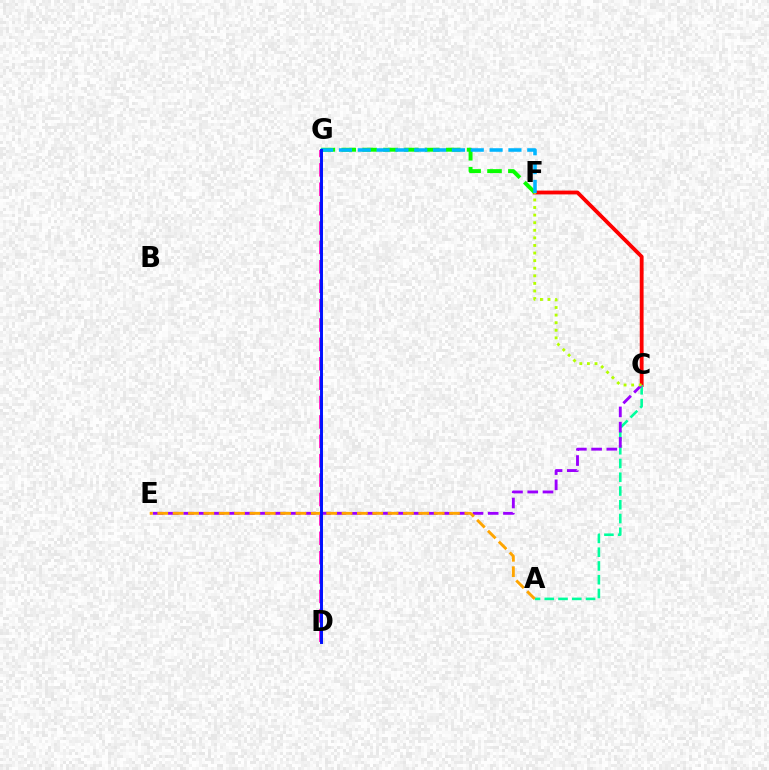{('C', 'F'): [{'color': '#ff0000', 'line_style': 'solid', 'thickness': 2.75}, {'color': '#b3ff00', 'line_style': 'dotted', 'thickness': 2.06}], ('A', 'C'): [{'color': '#00ff9d', 'line_style': 'dashed', 'thickness': 1.87}], ('D', 'G'): [{'color': '#ff00bd', 'line_style': 'dashed', 'thickness': 2.63}, {'color': '#0010ff', 'line_style': 'solid', 'thickness': 2.12}], ('C', 'E'): [{'color': '#9b00ff', 'line_style': 'dashed', 'thickness': 2.07}], ('A', 'E'): [{'color': '#ffa500', 'line_style': 'dashed', 'thickness': 2.09}], ('F', 'G'): [{'color': '#08ff00', 'line_style': 'dashed', 'thickness': 2.84}, {'color': '#00b5ff', 'line_style': 'dashed', 'thickness': 2.56}]}